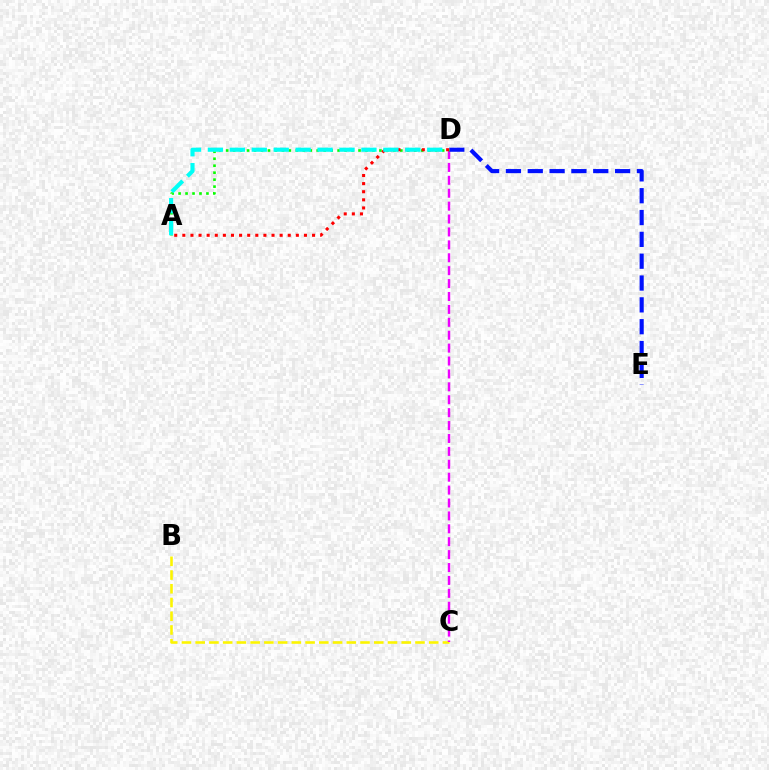{('B', 'C'): [{'color': '#fcf500', 'line_style': 'dashed', 'thickness': 1.87}], ('C', 'D'): [{'color': '#ee00ff', 'line_style': 'dashed', 'thickness': 1.75}], ('D', 'E'): [{'color': '#0010ff', 'line_style': 'dashed', 'thickness': 2.97}], ('A', 'D'): [{'color': '#08ff00', 'line_style': 'dotted', 'thickness': 1.89}, {'color': '#ff0000', 'line_style': 'dotted', 'thickness': 2.2}, {'color': '#00fff6', 'line_style': 'dashed', 'thickness': 2.98}]}